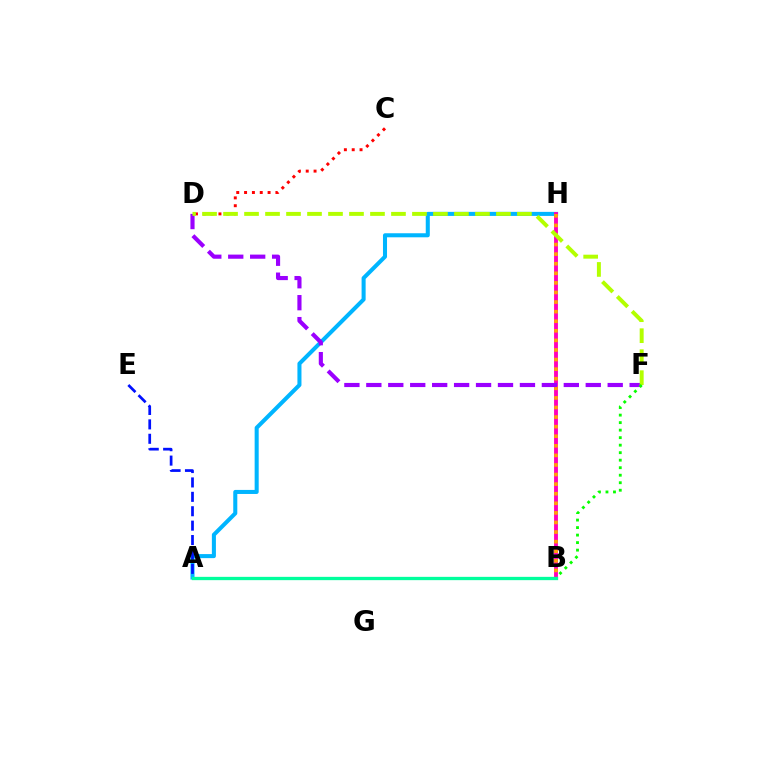{('A', 'H'): [{'color': '#00b5ff', 'line_style': 'solid', 'thickness': 2.91}], ('B', 'H'): [{'color': '#ff00bd', 'line_style': 'solid', 'thickness': 2.78}, {'color': '#ffa500', 'line_style': 'dotted', 'thickness': 2.6}], ('A', 'E'): [{'color': '#0010ff', 'line_style': 'dashed', 'thickness': 1.96}], ('C', 'D'): [{'color': '#ff0000', 'line_style': 'dotted', 'thickness': 2.13}], ('D', 'F'): [{'color': '#9b00ff', 'line_style': 'dashed', 'thickness': 2.98}, {'color': '#b3ff00', 'line_style': 'dashed', 'thickness': 2.85}], ('A', 'B'): [{'color': '#00ff9d', 'line_style': 'solid', 'thickness': 2.38}], ('B', 'F'): [{'color': '#08ff00', 'line_style': 'dotted', 'thickness': 2.04}]}